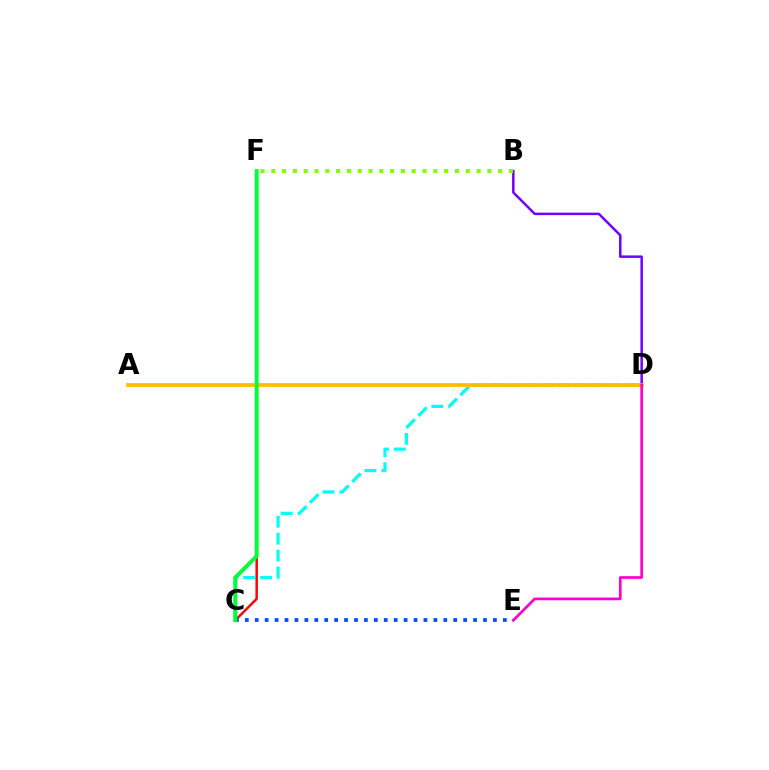{('B', 'D'): [{'color': '#7200ff', 'line_style': 'solid', 'thickness': 1.8}], ('C', 'F'): [{'color': '#ff0000', 'line_style': 'solid', 'thickness': 1.77}, {'color': '#00ff39', 'line_style': 'solid', 'thickness': 2.84}], ('C', 'D'): [{'color': '#00fff6', 'line_style': 'dashed', 'thickness': 2.3}], ('A', 'D'): [{'color': '#ffbd00', 'line_style': 'solid', 'thickness': 2.71}], ('C', 'E'): [{'color': '#004bff', 'line_style': 'dotted', 'thickness': 2.7}], ('B', 'F'): [{'color': '#84ff00', 'line_style': 'dotted', 'thickness': 2.94}], ('D', 'E'): [{'color': '#ff00cf', 'line_style': 'solid', 'thickness': 1.94}]}